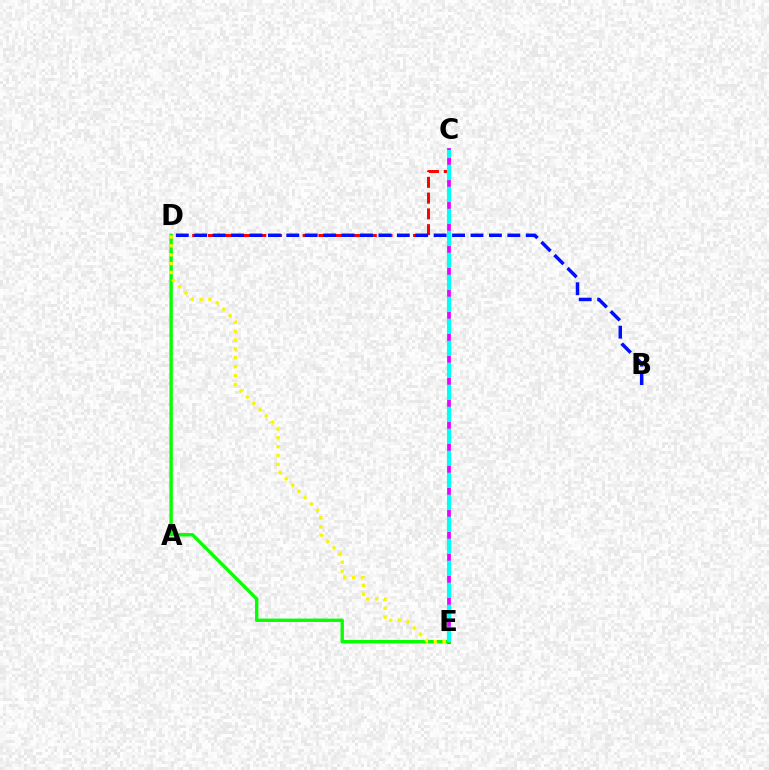{('C', 'D'): [{'color': '#ff0000', 'line_style': 'dashed', 'thickness': 2.14}], ('C', 'E'): [{'color': '#ee00ff', 'line_style': 'solid', 'thickness': 2.72}, {'color': '#00fff6', 'line_style': 'dashed', 'thickness': 2.99}], ('B', 'D'): [{'color': '#0010ff', 'line_style': 'dashed', 'thickness': 2.5}], ('D', 'E'): [{'color': '#08ff00', 'line_style': 'solid', 'thickness': 2.43}, {'color': '#fcf500', 'line_style': 'dotted', 'thickness': 2.41}]}